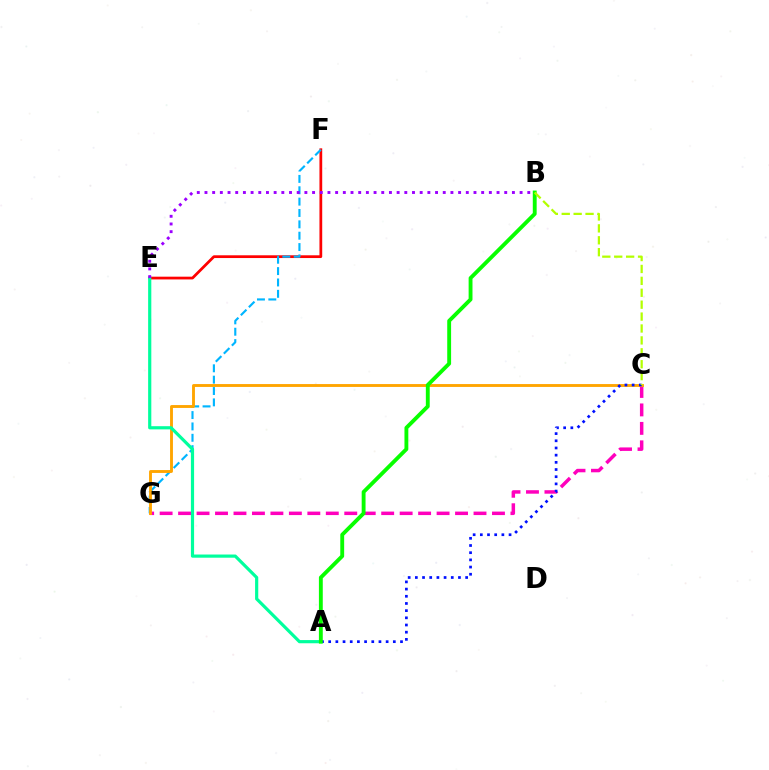{('E', 'F'): [{'color': '#ff0000', 'line_style': 'solid', 'thickness': 1.98}], ('F', 'G'): [{'color': '#00b5ff', 'line_style': 'dashed', 'thickness': 1.54}], ('C', 'G'): [{'color': '#ff00bd', 'line_style': 'dashed', 'thickness': 2.51}, {'color': '#ffa500', 'line_style': 'solid', 'thickness': 2.07}], ('A', 'E'): [{'color': '#00ff9d', 'line_style': 'solid', 'thickness': 2.29}], ('A', 'C'): [{'color': '#0010ff', 'line_style': 'dotted', 'thickness': 1.95}], ('A', 'B'): [{'color': '#08ff00', 'line_style': 'solid', 'thickness': 2.78}], ('B', 'E'): [{'color': '#9b00ff', 'line_style': 'dotted', 'thickness': 2.09}], ('B', 'C'): [{'color': '#b3ff00', 'line_style': 'dashed', 'thickness': 1.62}]}